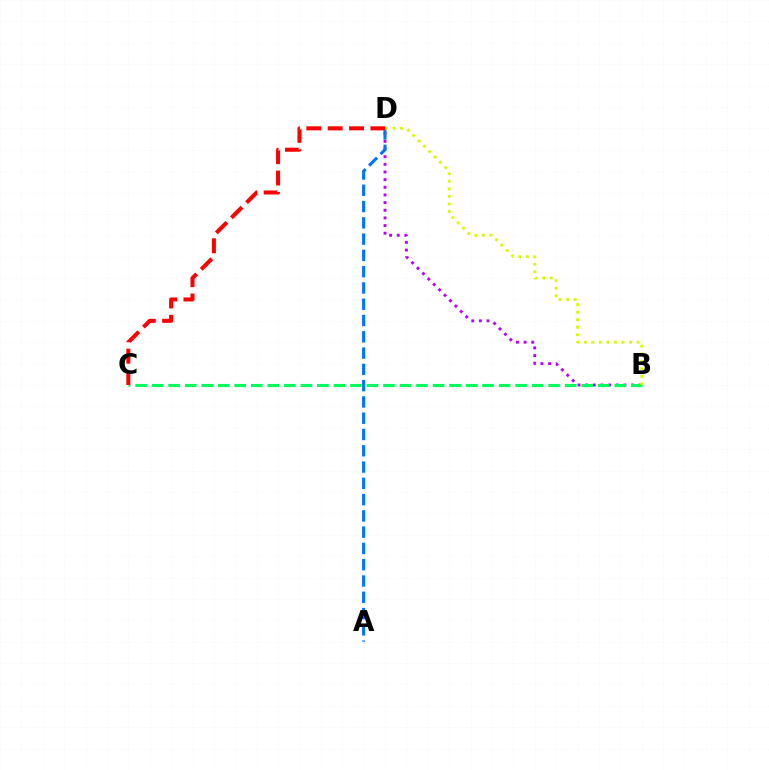{('B', 'D'): [{'color': '#b900ff', 'line_style': 'dotted', 'thickness': 2.08}, {'color': '#d1ff00', 'line_style': 'dotted', 'thickness': 2.05}], ('B', 'C'): [{'color': '#00ff5c', 'line_style': 'dashed', 'thickness': 2.24}], ('A', 'D'): [{'color': '#0074ff', 'line_style': 'dashed', 'thickness': 2.21}], ('C', 'D'): [{'color': '#ff0000', 'line_style': 'dashed', 'thickness': 2.9}]}